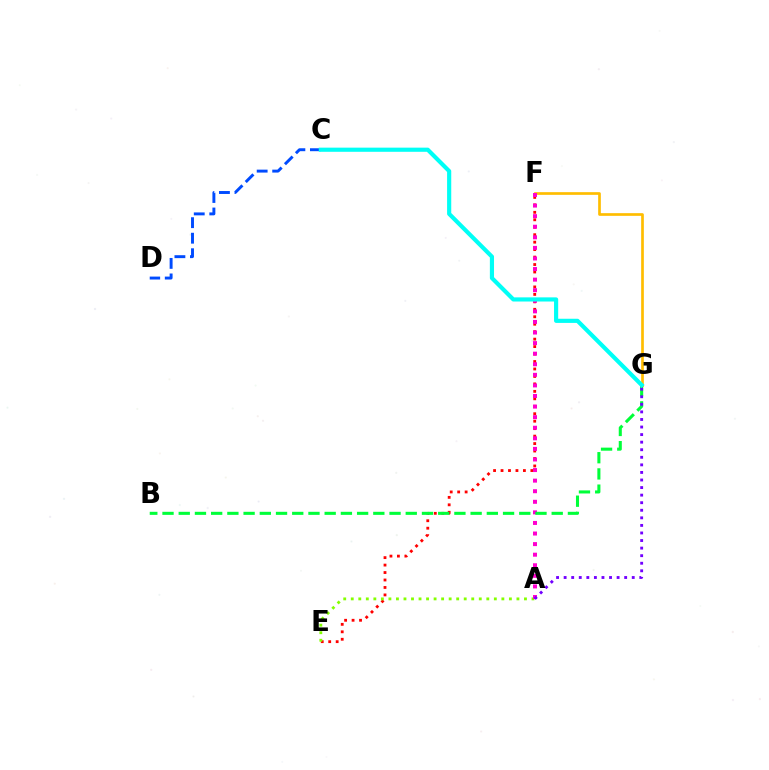{('E', 'F'): [{'color': '#ff0000', 'line_style': 'dotted', 'thickness': 2.03}], ('F', 'G'): [{'color': '#ffbd00', 'line_style': 'solid', 'thickness': 1.94}], ('A', 'E'): [{'color': '#84ff00', 'line_style': 'dotted', 'thickness': 2.05}], ('A', 'F'): [{'color': '#ff00cf', 'line_style': 'dotted', 'thickness': 2.87}], ('B', 'G'): [{'color': '#00ff39', 'line_style': 'dashed', 'thickness': 2.2}], ('C', 'D'): [{'color': '#004bff', 'line_style': 'dashed', 'thickness': 2.11}], ('A', 'G'): [{'color': '#7200ff', 'line_style': 'dotted', 'thickness': 2.06}], ('C', 'G'): [{'color': '#00fff6', 'line_style': 'solid', 'thickness': 2.99}]}